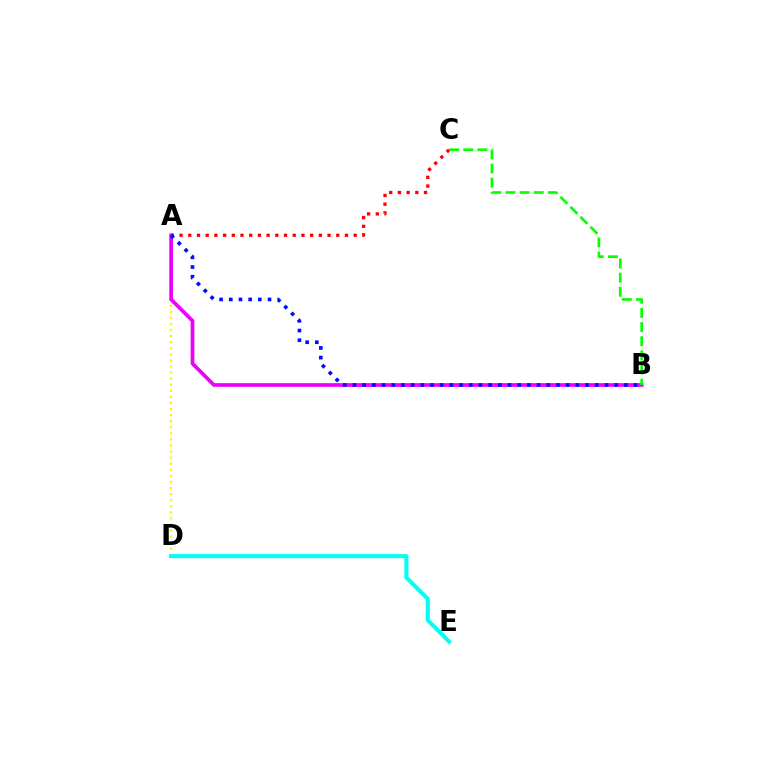{('A', 'D'): [{'color': '#fcf500', 'line_style': 'dotted', 'thickness': 1.65}], ('A', 'B'): [{'color': '#ee00ff', 'line_style': 'solid', 'thickness': 2.67}, {'color': '#0010ff', 'line_style': 'dotted', 'thickness': 2.63}], ('A', 'C'): [{'color': '#ff0000', 'line_style': 'dotted', 'thickness': 2.37}], ('B', 'C'): [{'color': '#08ff00', 'line_style': 'dashed', 'thickness': 1.92}], ('D', 'E'): [{'color': '#00fff6', 'line_style': 'solid', 'thickness': 2.93}]}